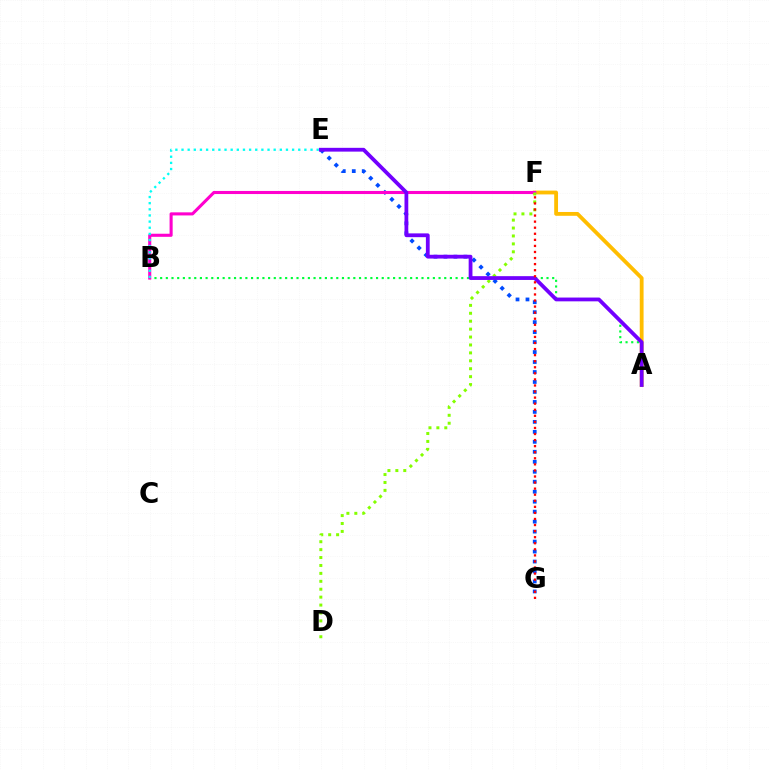{('A', 'B'): [{'color': '#00ff39', 'line_style': 'dotted', 'thickness': 1.54}], ('E', 'G'): [{'color': '#004bff', 'line_style': 'dotted', 'thickness': 2.71}], ('A', 'F'): [{'color': '#ffbd00', 'line_style': 'solid', 'thickness': 2.75}], ('B', 'F'): [{'color': '#ff00cf', 'line_style': 'solid', 'thickness': 2.22}], ('D', 'F'): [{'color': '#84ff00', 'line_style': 'dotted', 'thickness': 2.15}], ('B', 'E'): [{'color': '#00fff6', 'line_style': 'dotted', 'thickness': 1.67}], ('A', 'E'): [{'color': '#7200ff', 'line_style': 'solid', 'thickness': 2.73}], ('F', 'G'): [{'color': '#ff0000', 'line_style': 'dotted', 'thickness': 1.65}]}